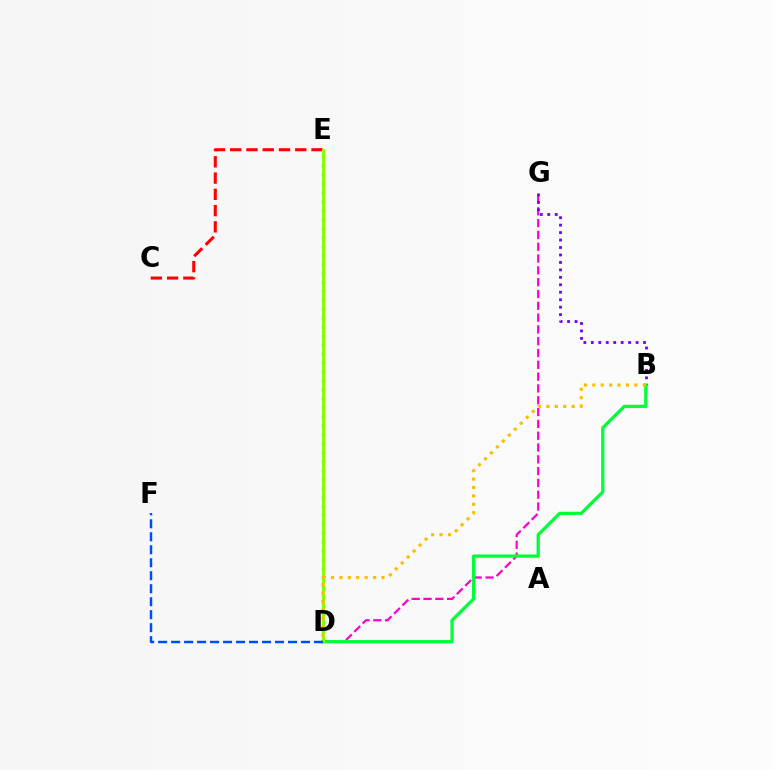{('D', 'G'): [{'color': '#ff00cf', 'line_style': 'dashed', 'thickness': 1.6}], ('B', 'G'): [{'color': '#7200ff', 'line_style': 'dotted', 'thickness': 2.03}], ('C', 'E'): [{'color': '#ff0000', 'line_style': 'dashed', 'thickness': 2.21}], ('B', 'D'): [{'color': '#00ff39', 'line_style': 'solid', 'thickness': 2.34}, {'color': '#ffbd00', 'line_style': 'dotted', 'thickness': 2.28}], ('D', 'E'): [{'color': '#00fff6', 'line_style': 'dotted', 'thickness': 2.43}, {'color': '#84ff00', 'line_style': 'solid', 'thickness': 2.11}], ('D', 'F'): [{'color': '#004bff', 'line_style': 'dashed', 'thickness': 1.76}]}